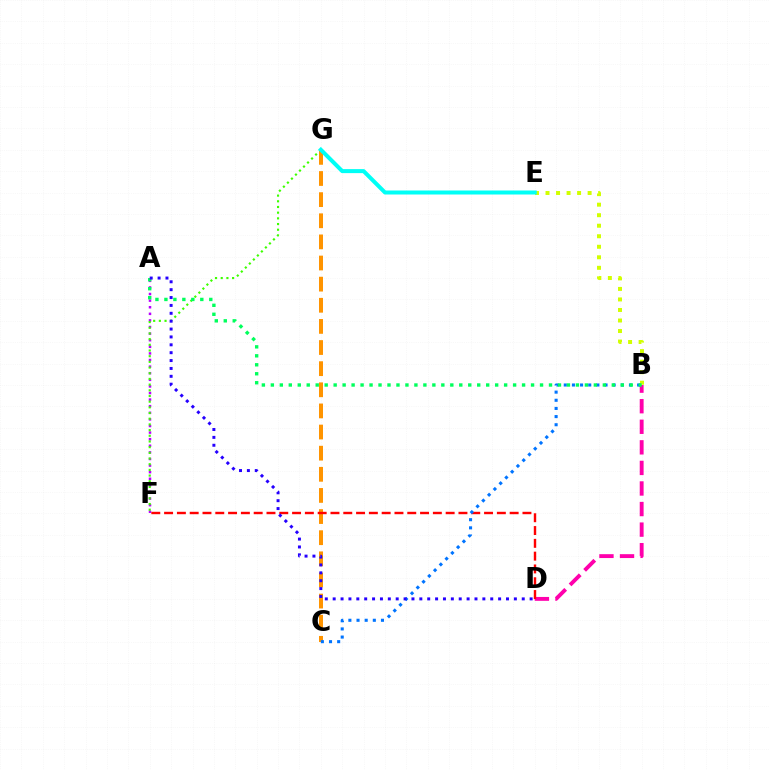{('A', 'F'): [{'color': '#b900ff', 'line_style': 'dotted', 'thickness': 1.79}], ('F', 'G'): [{'color': '#3dff00', 'line_style': 'dotted', 'thickness': 1.54}], ('B', 'D'): [{'color': '#ff00ac', 'line_style': 'dashed', 'thickness': 2.79}], ('C', 'G'): [{'color': '#ff9400', 'line_style': 'dashed', 'thickness': 2.87}], ('B', 'E'): [{'color': '#d1ff00', 'line_style': 'dotted', 'thickness': 2.86}], ('D', 'F'): [{'color': '#ff0000', 'line_style': 'dashed', 'thickness': 1.74}], ('B', 'C'): [{'color': '#0074ff', 'line_style': 'dotted', 'thickness': 2.21}], ('A', 'B'): [{'color': '#00ff5c', 'line_style': 'dotted', 'thickness': 2.44}], ('A', 'D'): [{'color': '#2500ff', 'line_style': 'dotted', 'thickness': 2.14}], ('E', 'G'): [{'color': '#00fff6', 'line_style': 'solid', 'thickness': 2.89}]}